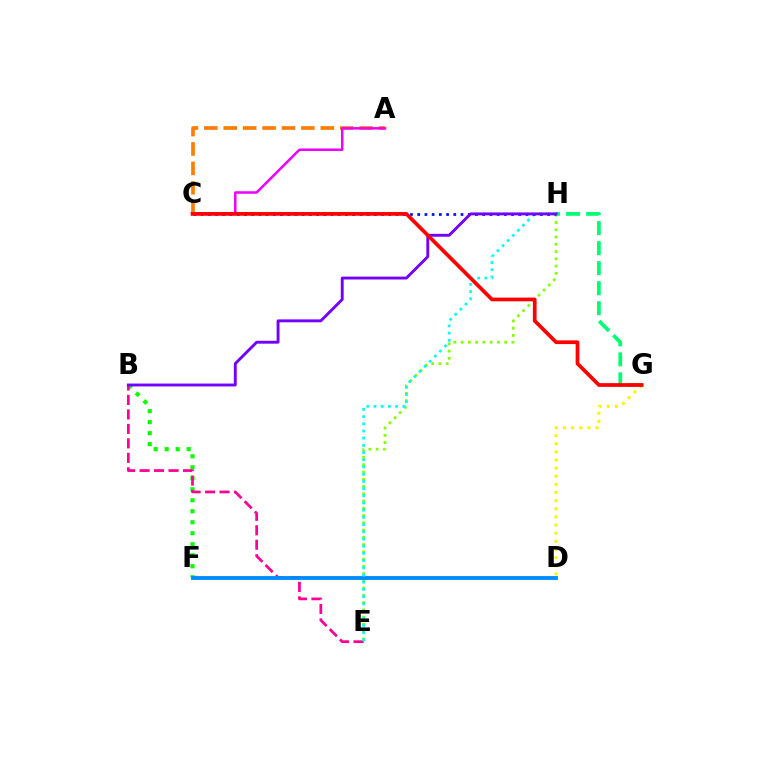{('B', 'F'): [{'color': '#08ff00', 'line_style': 'dotted', 'thickness': 2.99}], ('E', 'H'): [{'color': '#84ff00', 'line_style': 'dotted', 'thickness': 1.97}, {'color': '#00fff6', 'line_style': 'dotted', 'thickness': 1.96}], ('B', 'E'): [{'color': '#ff0094', 'line_style': 'dashed', 'thickness': 1.97}], ('A', 'C'): [{'color': '#ff7c00', 'line_style': 'dashed', 'thickness': 2.64}, {'color': '#ee00ff', 'line_style': 'solid', 'thickness': 1.81}], ('D', 'G'): [{'color': '#fcf500', 'line_style': 'dotted', 'thickness': 2.21}], ('D', 'F'): [{'color': '#008cff', 'line_style': 'solid', 'thickness': 2.78}], ('C', 'H'): [{'color': '#0010ff', 'line_style': 'dotted', 'thickness': 1.96}], ('G', 'H'): [{'color': '#00ff74', 'line_style': 'dashed', 'thickness': 2.72}], ('B', 'H'): [{'color': '#7200ff', 'line_style': 'solid', 'thickness': 2.08}], ('C', 'G'): [{'color': '#ff0000', 'line_style': 'solid', 'thickness': 2.67}]}